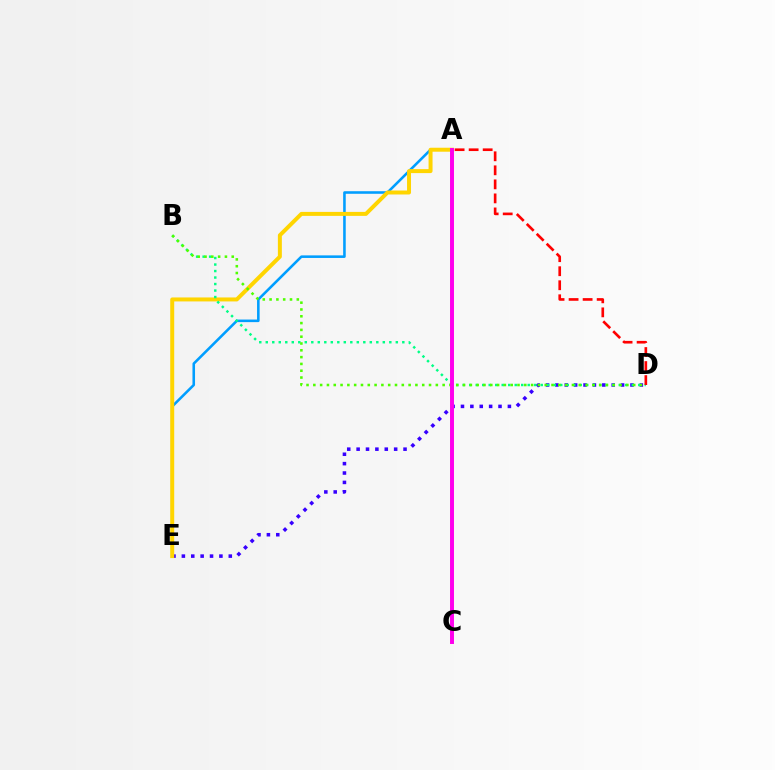{('D', 'E'): [{'color': '#3700ff', 'line_style': 'dotted', 'thickness': 2.55}], ('A', 'E'): [{'color': '#009eff', 'line_style': 'solid', 'thickness': 1.85}, {'color': '#ffd500', 'line_style': 'solid', 'thickness': 2.86}], ('B', 'D'): [{'color': '#00ff86', 'line_style': 'dotted', 'thickness': 1.77}, {'color': '#4fff00', 'line_style': 'dotted', 'thickness': 1.85}], ('A', 'D'): [{'color': '#ff0000', 'line_style': 'dashed', 'thickness': 1.91}], ('A', 'C'): [{'color': '#ff00ed', 'line_style': 'solid', 'thickness': 2.84}]}